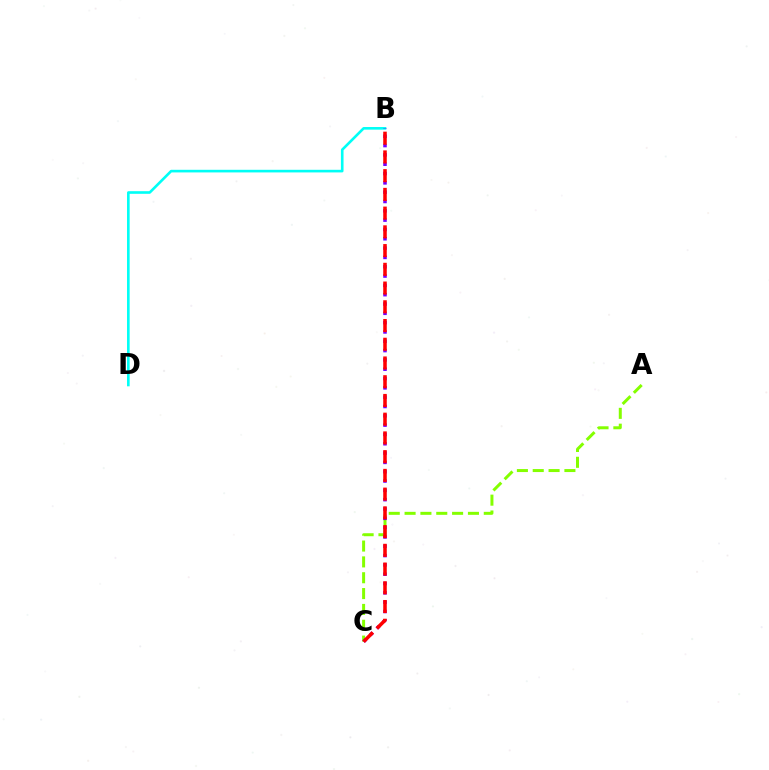{('B', 'D'): [{'color': '#00fff6', 'line_style': 'solid', 'thickness': 1.89}], ('A', 'C'): [{'color': '#84ff00', 'line_style': 'dashed', 'thickness': 2.15}], ('B', 'C'): [{'color': '#7200ff', 'line_style': 'dotted', 'thickness': 2.53}, {'color': '#ff0000', 'line_style': 'dashed', 'thickness': 2.54}]}